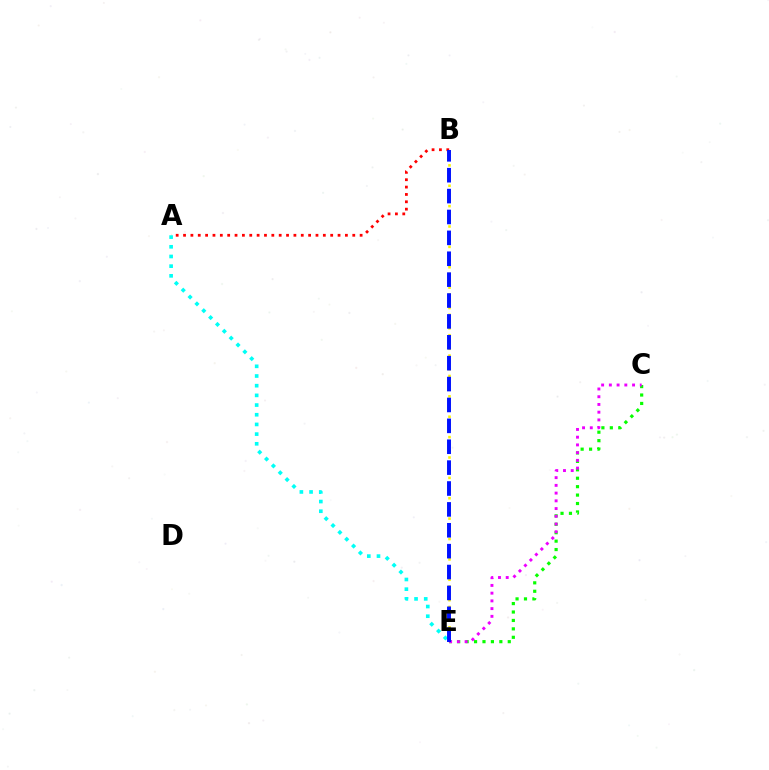{('C', 'E'): [{'color': '#08ff00', 'line_style': 'dotted', 'thickness': 2.29}, {'color': '#ee00ff', 'line_style': 'dotted', 'thickness': 2.1}], ('A', 'B'): [{'color': '#ff0000', 'line_style': 'dotted', 'thickness': 2.0}], ('B', 'E'): [{'color': '#fcf500', 'line_style': 'dotted', 'thickness': 1.85}, {'color': '#0010ff', 'line_style': 'dashed', 'thickness': 2.84}], ('A', 'E'): [{'color': '#00fff6', 'line_style': 'dotted', 'thickness': 2.63}]}